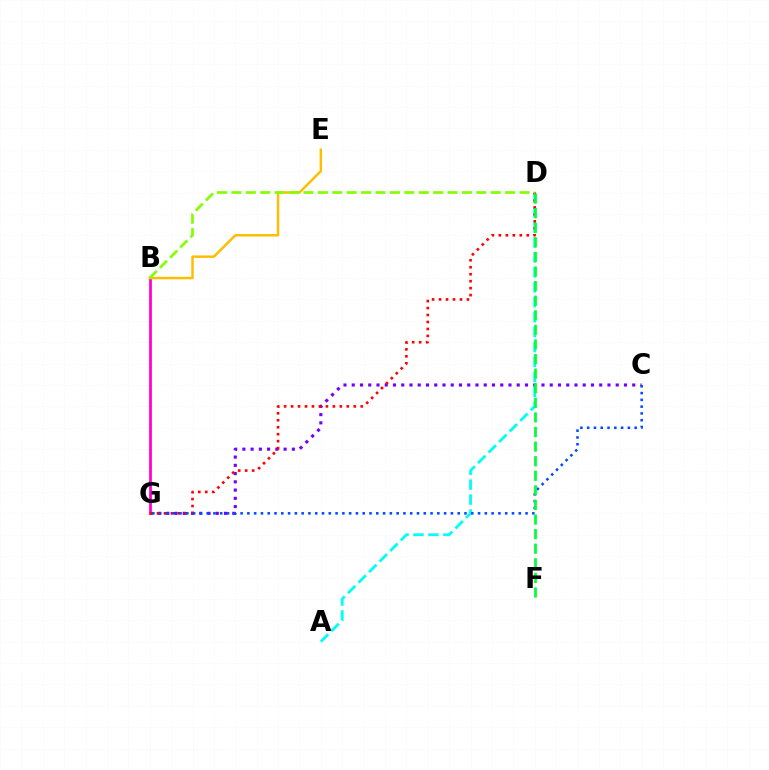{('A', 'D'): [{'color': '#00fff6', 'line_style': 'dashed', 'thickness': 2.03}], ('C', 'G'): [{'color': '#7200ff', 'line_style': 'dotted', 'thickness': 2.24}, {'color': '#004bff', 'line_style': 'dotted', 'thickness': 1.84}], ('B', 'G'): [{'color': '#ff00cf', 'line_style': 'solid', 'thickness': 1.97}], ('D', 'G'): [{'color': '#ff0000', 'line_style': 'dotted', 'thickness': 1.89}], ('B', 'E'): [{'color': '#ffbd00', 'line_style': 'solid', 'thickness': 1.78}], ('D', 'F'): [{'color': '#00ff39', 'line_style': 'dashed', 'thickness': 1.98}], ('B', 'D'): [{'color': '#84ff00', 'line_style': 'dashed', 'thickness': 1.96}]}